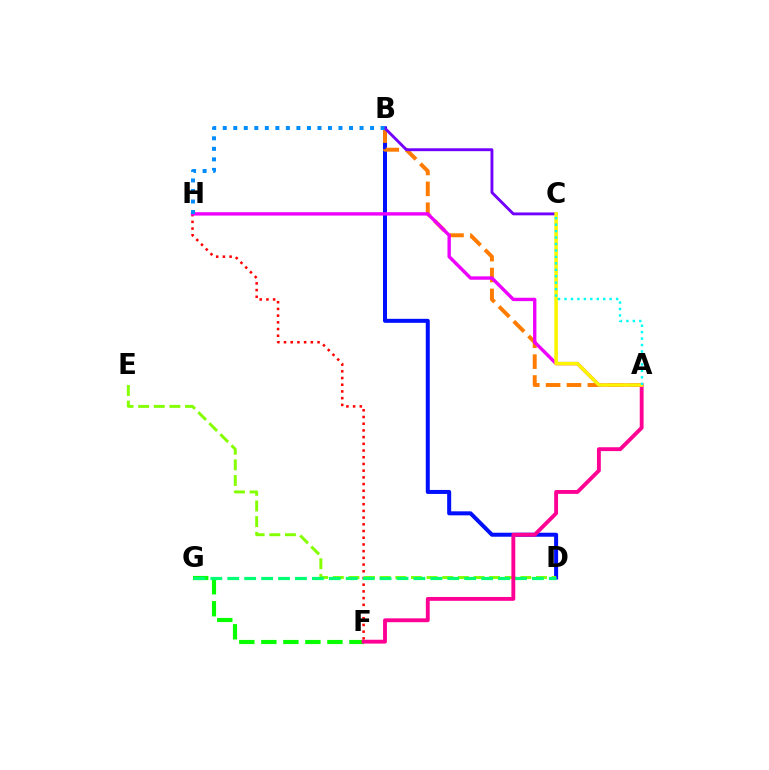{('F', 'H'): [{'color': '#ff0000', 'line_style': 'dotted', 'thickness': 1.82}], ('B', 'D'): [{'color': '#0010ff', 'line_style': 'solid', 'thickness': 2.89}], ('F', 'G'): [{'color': '#08ff00', 'line_style': 'dashed', 'thickness': 2.99}], ('D', 'E'): [{'color': '#84ff00', 'line_style': 'dashed', 'thickness': 2.12}], ('D', 'G'): [{'color': '#00ff74', 'line_style': 'dashed', 'thickness': 2.3}], ('A', 'B'): [{'color': '#ff7c00', 'line_style': 'dashed', 'thickness': 2.84}], ('B', 'C'): [{'color': '#7200ff', 'line_style': 'solid', 'thickness': 2.07}], ('A', 'F'): [{'color': '#ff0094', 'line_style': 'solid', 'thickness': 2.78}], ('A', 'H'): [{'color': '#ee00ff', 'line_style': 'solid', 'thickness': 2.43}], ('A', 'C'): [{'color': '#fcf500', 'line_style': 'solid', 'thickness': 2.57}, {'color': '#00fff6', 'line_style': 'dotted', 'thickness': 1.75}], ('B', 'H'): [{'color': '#008cff', 'line_style': 'dotted', 'thickness': 2.86}]}